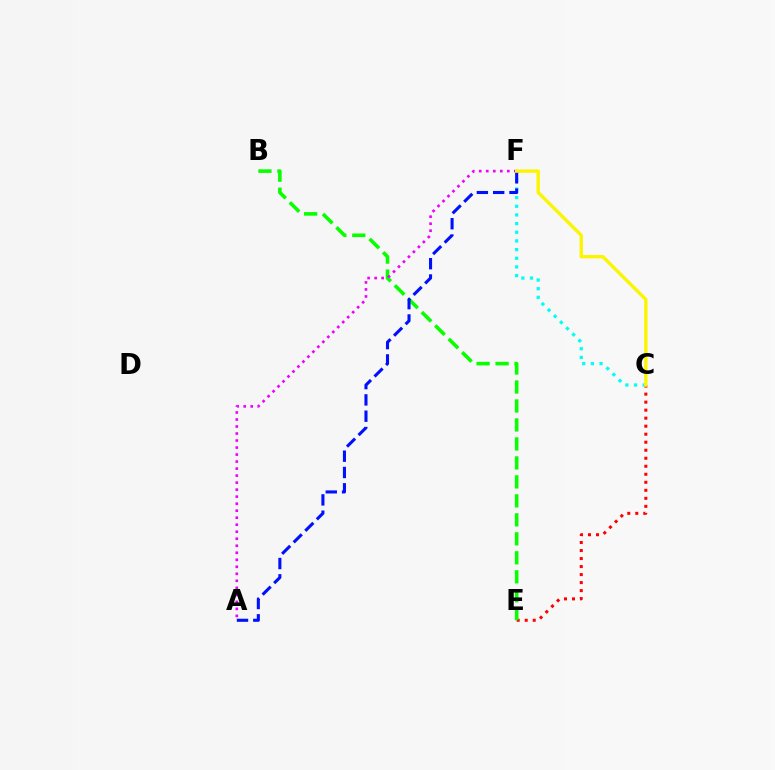{('C', 'E'): [{'color': '#ff0000', 'line_style': 'dotted', 'thickness': 2.18}], ('B', 'E'): [{'color': '#08ff00', 'line_style': 'dashed', 'thickness': 2.58}], ('C', 'F'): [{'color': '#00fff6', 'line_style': 'dotted', 'thickness': 2.35}, {'color': '#fcf500', 'line_style': 'solid', 'thickness': 2.42}], ('A', 'F'): [{'color': '#0010ff', 'line_style': 'dashed', 'thickness': 2.22}, {'color': '#ee00ff', 'line_style': 'dotted', 'thickness': 1.91}]}